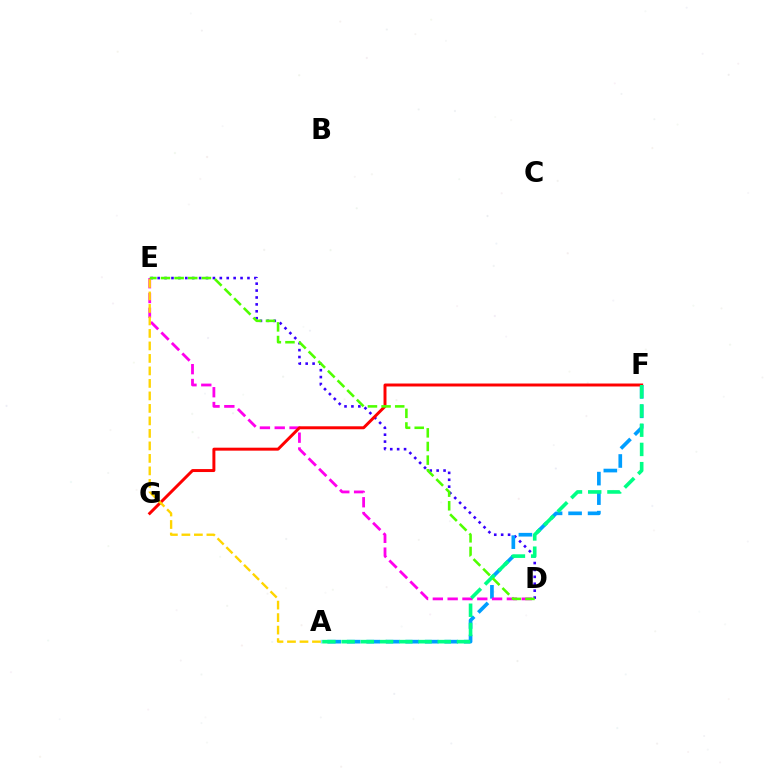{('D', 'E'): [{'color': '#3700ff', 'line_style': 'dotted', 'thickness': 1.88}, {'color': '#ff00ed', 'line_style': 'dashed', 'thickness': 2.01}, {'color': '#4fff00', 'line_style': 'dashed', 'thickness': 1.85}], ('A', 'F'): [{'color': '#009eff', 'line_style': 'dashed', 'thickness': 2.65}, {'color': '#00ff86', 'line_style': 'dashed', 'thickness': 2.61}], ('F', 'G'): [{'color': '#ff0000', 'line_style': 'solid', 'thickness': 2.13}], ('A', 'E'): [{'color': '#ffd500', 'line_style': 'dashed', 'thickness': 1.7}]}